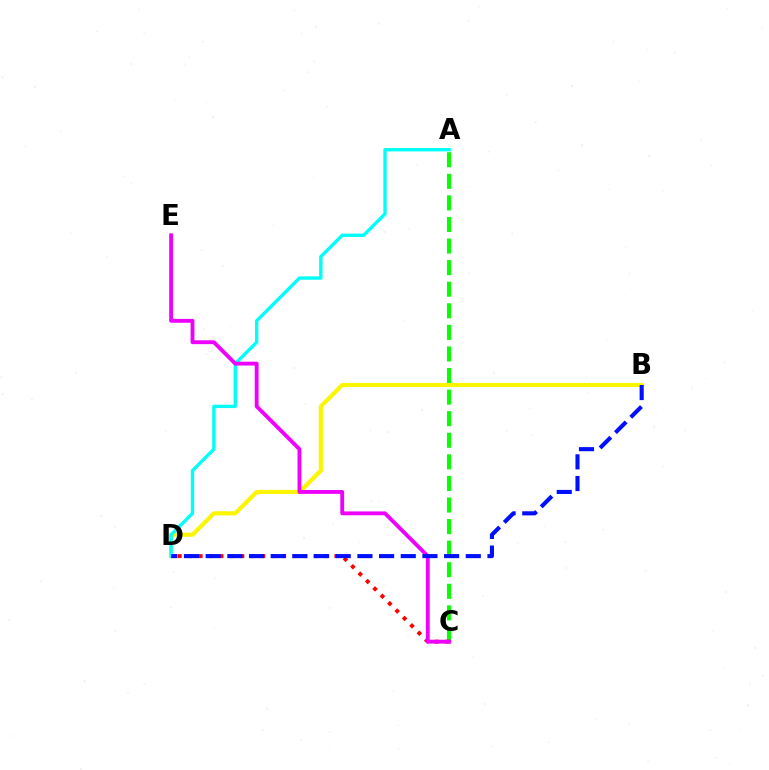{('A', 'C'): [{'color': '#08ff00', 'line_style': 'dashed', 'thickness': 2.93}], ('B', 'D'): [{'color': '#fcf500', 'line_style': 'solid', 'thickness': 2.97}, {'color': '#0010ff', 'line_style': 'dashed', 'thickness': 2.94}], ('C', 'D'): [{'color': '#ff0000', 'line_style': 'dotted', 'thickness': 2.84}], ('A', 'D'): [{'color': '#00fff6', 'line_style': 'solid', 'thickness': 2.43}], ('C', 'E'): [{'color': '#ee00ff', 'line_style': 'solid', 'thickness': 2.78}]}